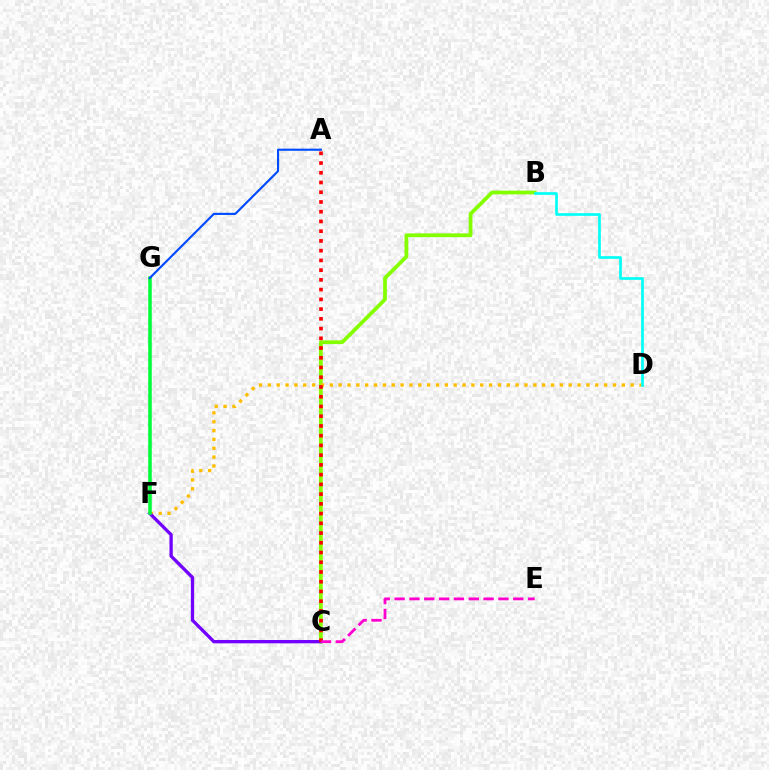{('B', 'C'): [{'color': '#84ff00', 'line_style': 'solid', 'thickness': 2.7}], ('D', 'F'): [{'color': '#ffbd00', 'line_style': 'dotted', 'thickness': 2.4}], ('C', 'F'): [{'color': '#7200ff', 'line_style': 'solid', 'thickness': 2.38}], ('A', 'C'): [{'color': '#ff0000', 'line_style': 'dotted', 'thickness': 2.65}], ('F', 'G'): [{'color': '#00ff39', 'line_style': 'solid', 'thickness': 2.54}], ('C', 'E'): [{'color': '#ff00cf', 'line_style': 'dashed', 'thickness': 2.02}], ('A', 'G'): [{'color': '#004bff', 'line_style': 'solid', 'thickness': 1.54}], ('B', 'D'): [{'color': '#00fff6', 'line_style': 'solid', 'thickness': 1.93}]}